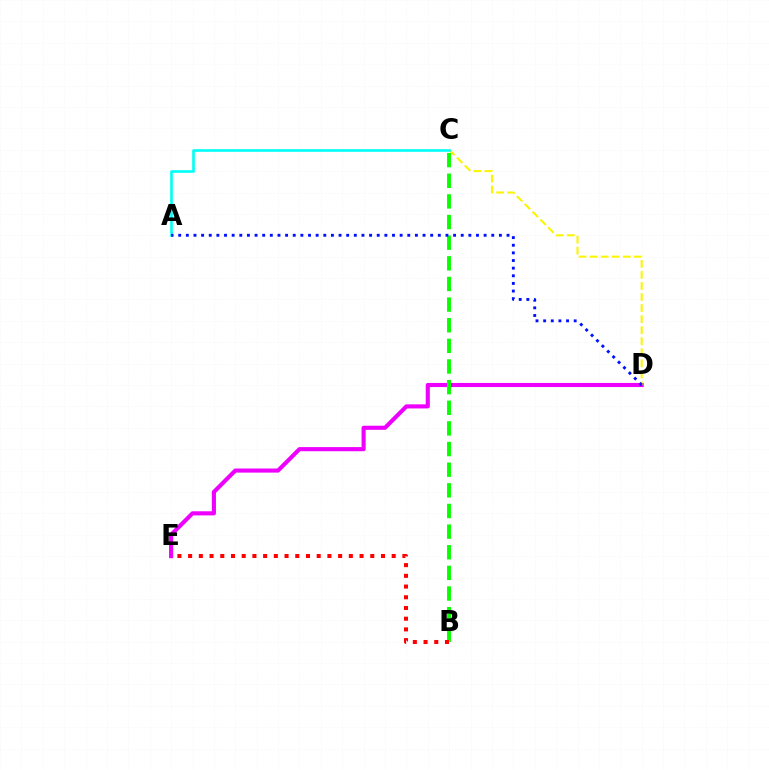{('D', 'E'): [{'color': '#ee00ff', 'line_style': 'solid', 'thickness': 2.96}], ('C', 'D'): [{'color': '#fcf500', 'line_style': 'dashed', 'thickness': 1.5}], ('A', 'C'): [{'color': '#00fff6', 'line_style': 'solid', 'thickness': 1.88}], ('B', 'C'): [{'color': '#08ff00', 'line_style': 'dashed', 'thickness': 2.8}], ('B', 'E'): [{'color': '#ff0000', 'line_style': 'dotted', 'thickness': 2.91}], ('A', 'D'): [{'color': '#0010ff', 'line_style': 'dotted', 'thickness': 2.07}]}